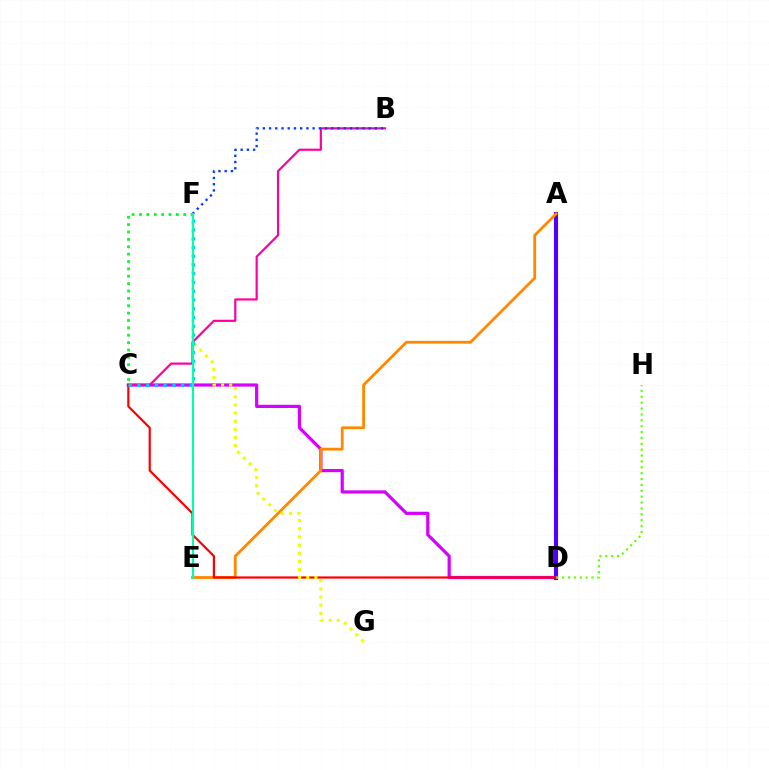{('A', 'D'): [{'color': '#4f00ff', 'line_style': 'solid', 'thickness': 2.97}], ('C', 'D'): [{'color': '#d600ff', 'line_style': 'solid', 'thickness': 2.31}, {'color': '#ff0000', 'line_style': 'solid', 'thickness': 1.58}], ('A', 'E'): [{'color': '#ff8800', 'line_style': 'solid', 'thickness': 2.01}], ('B', 'C'): [{'color': '#ff00a0', 'line_style': 'solid', 'thickness': 1.57}], ('F', 'G'): [{'color': '#eeff00', 'line_style': 'dotted', 'thickness': 2.21}], ('D', 'H'): [{'color': '#66ff00', 'line_style': 'dotted', 'thickness': 1.6}], ('C', 'F'): [{'color': '#00c7ff', 'line_style': 'dotted', 'thickness': 2.38}, {'color': '#00ff27', 'line_style': 'dotted', 'thickness': 2.0}], ('B', 'F'): [{'color': '#003fff', 'line_style': 'dotted', 'thickness': 1.69}], ('E', 'F'): [{'color': '#00ffaf', 'line_style': 'solid', 'thickness': 1.51}]}